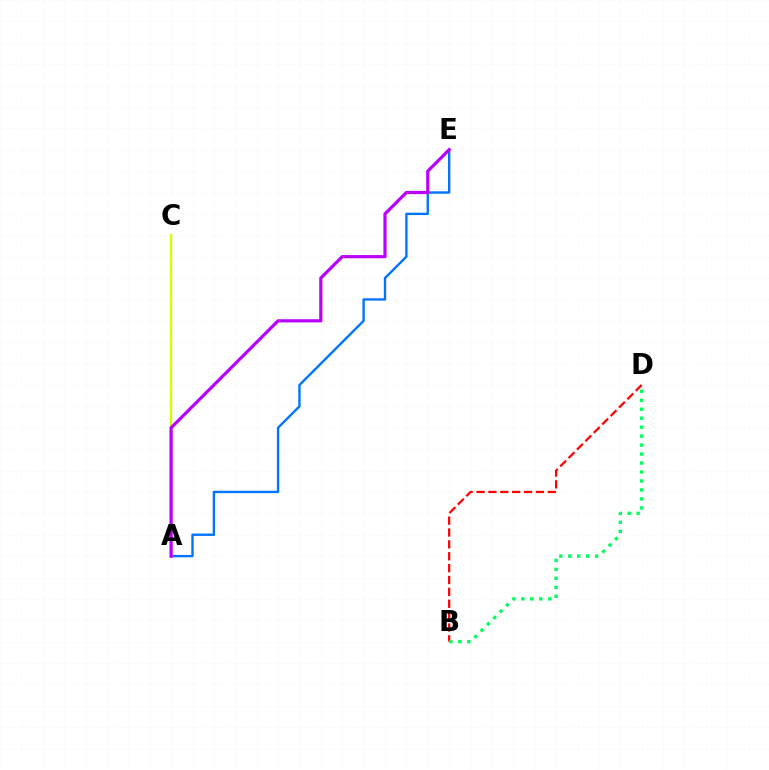{('A', 'E'): [{'color': '#0074ff', 'line_style': 'solid', 'thickness': 1.7}, {'color': '#b900ff', 'line_style': 'solid', 'thickness': 2.31}], ('B', 'D'): [{'color': '#ff0000', 'line_style': 'dashed', 'thickness': 1.61}, {'color': '#00ff5c', 'line_style': 'dotted', 'thickness': 2.44}], ('A', 'C'): [{'color': '#d1ff00', 'line_style': 'solid', 'thickness': 1.75}]}